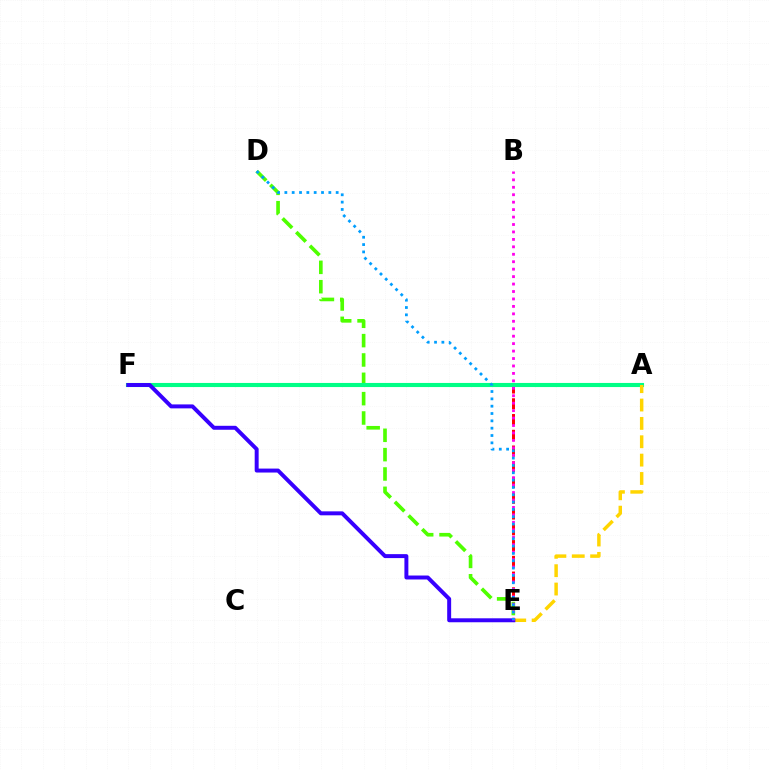{('A', 'E'): [{'color': '#ff0000', 'line_style': 'dashed', 'thickness': 2.14}, {'color': '#ffd500', 'line_style': 'dashed', 'thickness': 2.49}], ('D', 'E'): [{'color': '#4fff00', 'line_style': 'dashed', 'thickness': 2.63}, {'color': '#009eff', 'line_style': 'dotted', 'thickness': 1.99}], ('A', 'F'): [{'color': '#00ff86', 'line_style': 'solid', 'thickness': 2.95}], ('E', 'F'): [{'color': '#3700ff', 'line_style': 'solid', 'thickness': 2.85}], ('B', 'E'): [{'color': '#ff00ed', 'line_style': 'dotted', 'thickness': 2.02}]}